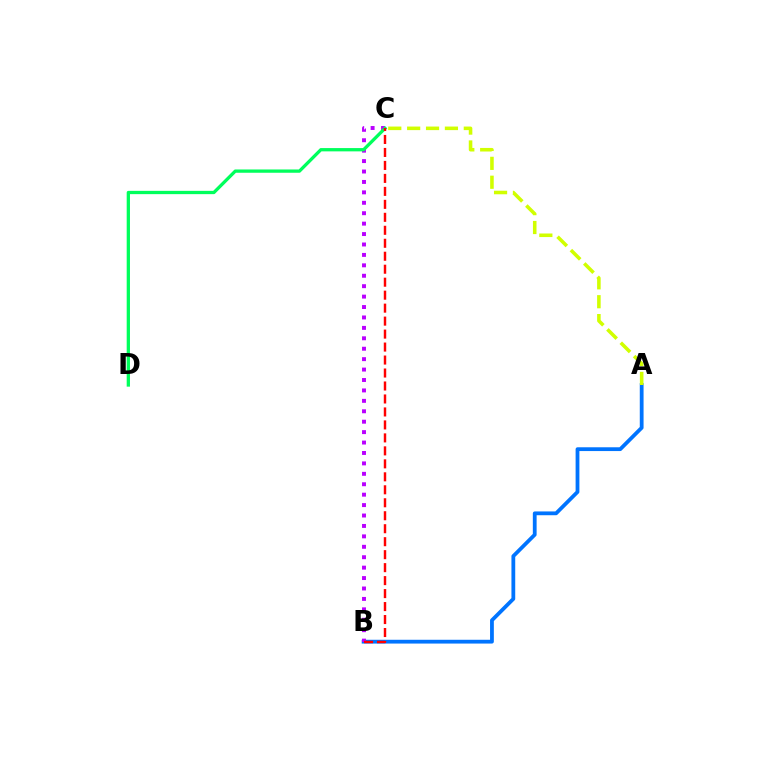{('A', 'B'): [{'color': '#0074ff', 'line_style': 'solid', 'thickness': 2.73}], ('B', 'C'): [{'color': '#b900ff', 'line_style': 'dotted', 'thickness': 2.83}, {'color': '#ff0000', 'line_style': 'dashed', 'thickness': 1.76}], ('C', 'D'): [{'color': '#00ff5c', 'line_style': 'solid', 'thickness': 2.37}], ('A', 'C'): [{'color': '#d1ff00', 'line_style': 'dashed', 'thickness': 2.57}]}